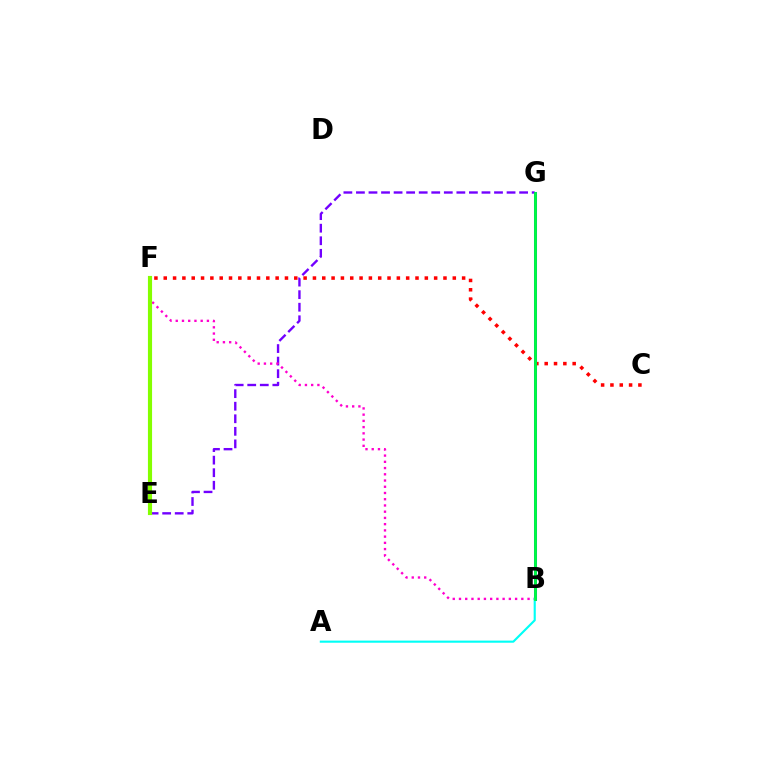{('E', 'G'): [{'color': '#7200ff', 'line_style': 'dashed', 'thickness': 1.71}], ('B', 'G'): [{'color': '#ffbd00', 'line_style': 'dotted', 'thickness': 2.05}, {'color': '#004bff', 'line_style': 'solid', 'thickness': 2.18}, {'color': '#00ff39', 'line_style': 'solid', 'thickness': 1.97}], ('C', 'F'): [{'color': '#ff0000', 'line_style': 'dotted', 'thickness': 2.53}], ('B', 'F'): [{'color': '#ff00cf', 'line_style': 'dotted', 'thickness': 1.69}], ('A', 'B'): [{'color': '#00fff6', 'line_style': 'solid', 'thickness': 1.53}], ('E', 'F'): [{'color': '#84ff00', 'line_style': 'solid', 'thickness': 2.98}]}